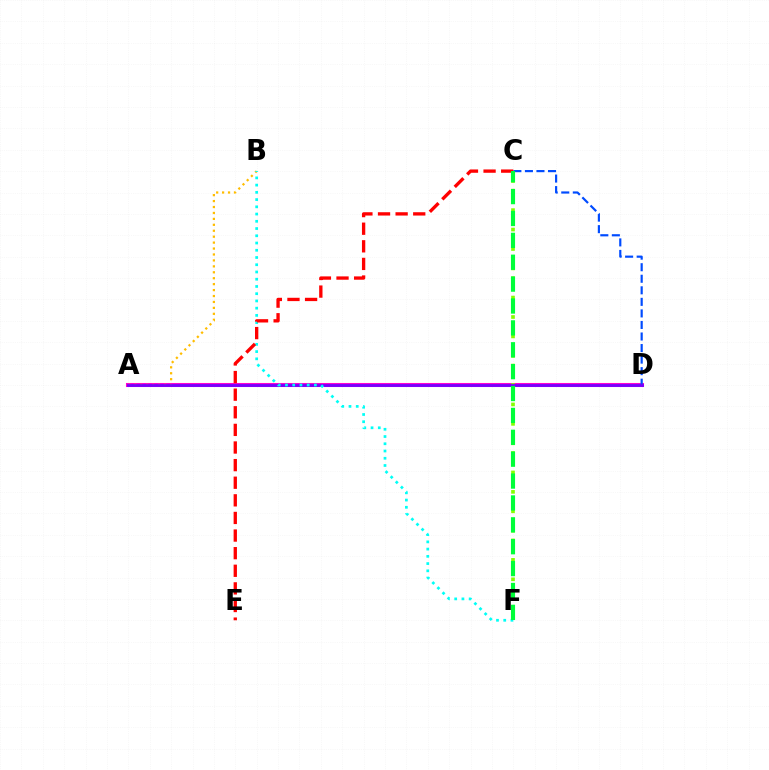{('A', 'D'): [{'color': '#ff00cf', 'line_style': 'solid', 'thickness': 2.92}, {'color': '#7200ff', 'line_style': 'solid', 'thickness': 2.0}], ('A', 'B'): [{'color': '#ffbd00', 'line_style': 'dotted', 'thickness': 1.61}], ('C', 'D'): [{'color': '#004bff', 'line_style': 'dashed', 'thickness': 1.57}], ('C', 'F'): [{'color': '#84ff00', 'line_style': 'dotted', 'thickness': 2.64}, {'color': '#00ff39', 'line_style': 'dashed', 'thickness': 2.97}], ('B', 'F'): [{'color': '#00fff6', 'line_style': 'dotted', 'thickness': 1.97}], ('C', 'E'): [{'color': '#ff0000', 'line_style': 'dashed', 'thickness': 2.39}]}